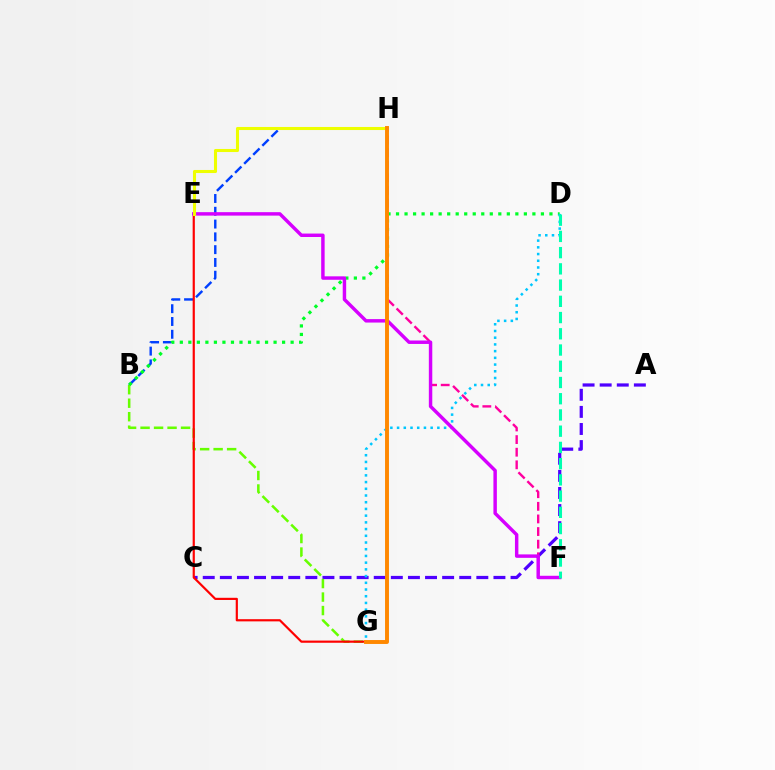{('B', 'H'): [{'color': '#003fff', 'line_style': 'dashed', 'thickness': 1.74}], ('A', 'C'): [{'color': '#4f00ff', 'line_style': 'dashed', 'thickness': 2.32}], ('B', 'G'): [{'color': '#66ff00', 'line_style': 'dashed', 'thickness': 1.83}], ('F', 'H'): [{'color': '#ff00a0', 'line_style': 'dashed', 'thickness': 1.71}], ('E', 'G'): [{'color': '#ff0000', 'line_style': 'solid', 'thickness': 1.57}], ('B', 'D'): [{'color': '#00ff27', 'line_style': 'dotted', 'thickness': 2.32}], ('D', 'G'): [{'color': '#00c7ff', 'line_style': 'dotted', 'thickness': 1.82}], ('E', 'F'): [{'color': '#d600ff', 'line_style': 'solid', 'thickness': 2.48}], ('D', 'F'): [{'color': '#00ffaf', 'line_style': 'dashed', 'thickness': 2.21}], ('E', 'H'): [{'color': '#eeff00', 'line_style': 'solid', 'thickness': 2.21}], ('G', 'H'): [{'color': '#ff8800', 'line_style': 'solid', 'thickness': 2.82}]}